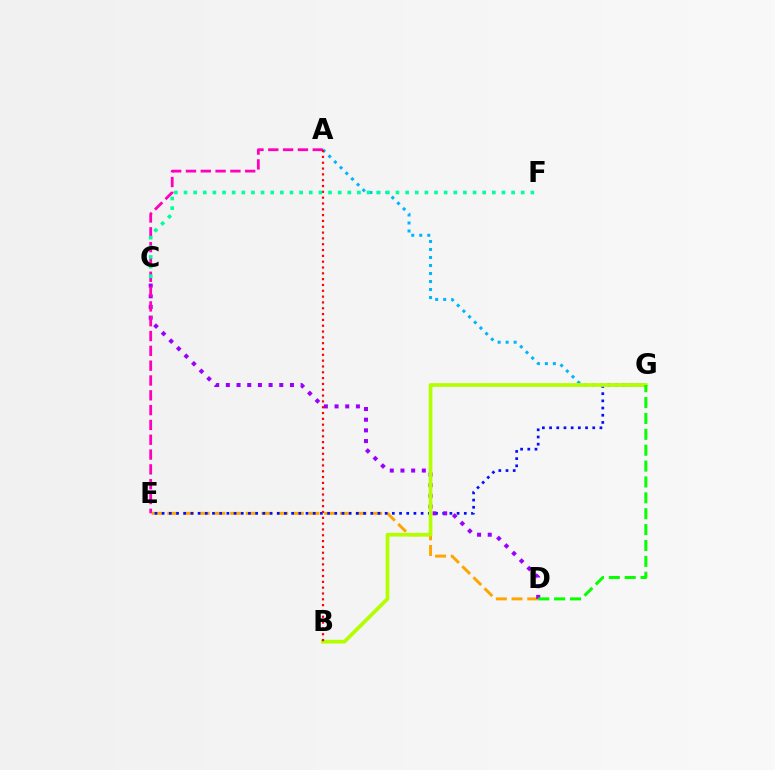{('A', 'G'): [{'color': '#00b5ff', 'line_style': 'dotted', 'thickness': 2.18}], ('D', 'E'): [{'color': '#ffa500', 'line_style': 'dashed', 'thickness': 2.13}], ('E', 'G'): [{'color': '#0010ff', 'line_style': 'dotted', 'thickness': 1.95}], ('C', 'D'): [{'color': '#9b00ff', 'line_style': 'dotted', 'thickness': 2.9}], ('B', 'G'): [{'color': '#b3ff00', 'line_style': 'solid', 'thickness': 2.67}], ('A', 'E'): [{'color': '#ff00bd', 'line_style': 'dashed', 'thickness': 2.01}], ('A', 'B'): [{'color': '#ff0000', 'line_style': 'dotted', 'thickness': 1.58}], ('C', 'F'): [{'color': '#00ff9d', 'line_style': 'dotted', 'thickness': 2.62}], ('D', 'G'): [{'color': '#08ff00', 'line_style': 'dashed', 'thickness': 2.16}]}